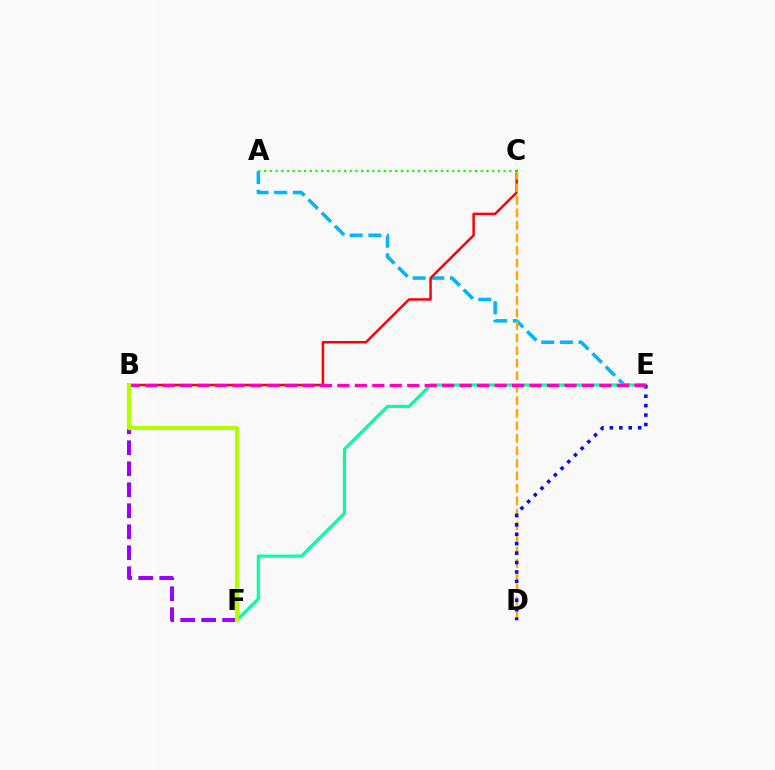{('B', 'F'): [{'color': '#9b00ff', 'line_style': 'dashed', 'thickness': 2.85}, {'color': '#b3ff00', 'line_style': 'solid', 'thickness': 2.98}], ('A', 'E'): [{'color': '#00b5ff', 'line_style': 'dashed', 'thickness': 2.53}], ('B', 'C'): [{'color': '#ff0000', 'line_style': 'solid', 'thickness': 1.79}], ('C', 'D'): [{'color': '#ffa500', 'line_style': 'dashed', 'thickness': 1.7}], ('A', 'C'): [{'color': '#08ff00', 'line_style': 'dotted', 'thickness': 1.55}], ('E', 'F'): [{'color': '#00ff9d', 'line_style': 'solid', 'thickness': 2.23}], ('D', 'E'): [{'color': '#0010ff', 'line_style': 'dotted', 'thickness': 2.56}], ('B', 'E'): [{'color': '#ff00bd', 'line_style': 'dashed', 'thickness': 2.37}]}